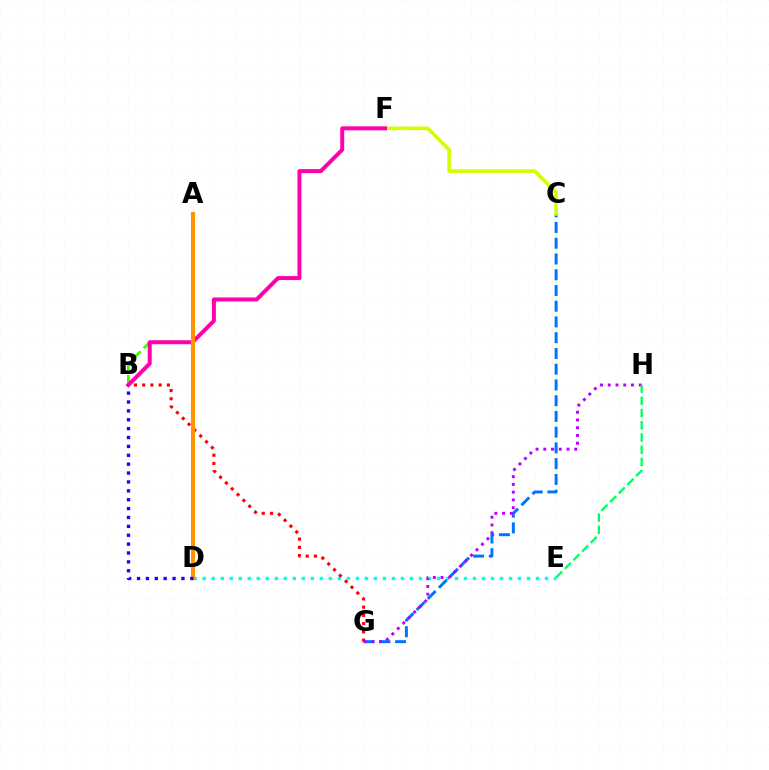{('D', 'E'): [{'color': '#00fff6', 'line_style': 'dotted', 'thickness': 2.45}], ('A', 'B'): [{'color': '#3dff00', 'line_style': 'dashed', 'thickness': 1.95}], ('C', 'G'): [{'color': '#0074ff', 'line_style': 'dashed', 'thickness': 2.14}], ('C', 'F'): [{'color': '#d1ff00', 'line_style': 'solid', 'thickness': 2.59}], ('B', 'G'): [{'color': '#ff0000', 'line_style': 'dotted', 'thickness': 2.24}], ('G', 'H'): [{'color': '#b900ff', 'line_style': 'dotted', 'thickness': 2.1}], ('B', 'F'): [{'color': '#ff00ac', 'line_style': 'solid', 'thickness': 2.88}], ('A', 'D'): [{'color': '#ff9400', 'line_style': 'solid', 'thickness': 2.97}], ('E', 'H'): [{'color': '#00ff5c', 'line_style': 'dashed', 'thickness': 1.66}], ('B', 'D'): [{'color': '#2500ff', 'line_style': 'dotted', 'thickness': 2.41}]}